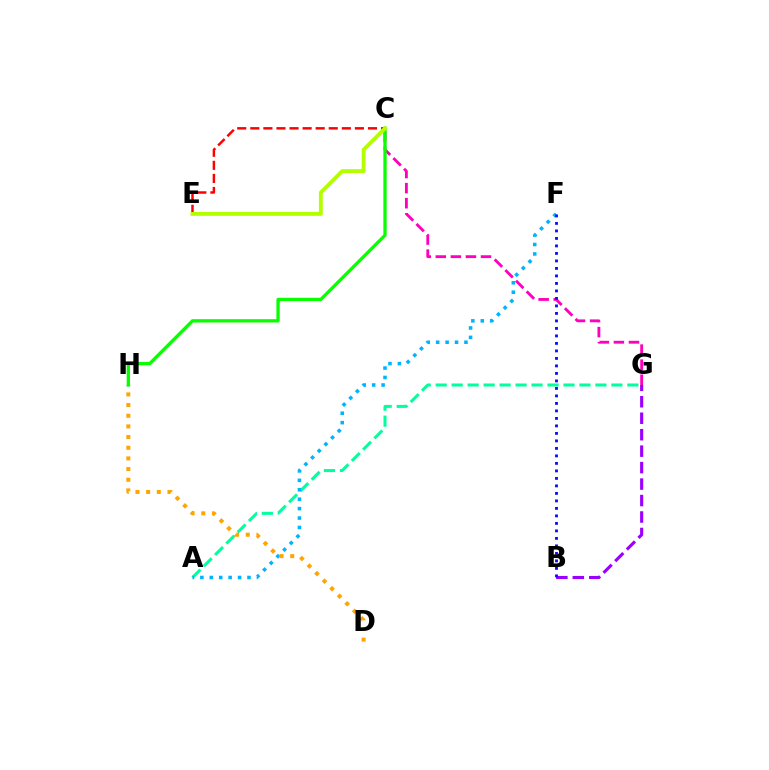{('C', 'G'): [{'color': '#ff00bd', 'line_style': 'dashed', 'thickness': 2.05}], ('B', 'G'): [{'color': '#9b00ff', 'line_style': 'dashed', 'thickness': 2.24}], ('A', 'G'): [{'color': '#00ff9d', 'line_style': 'dashed', 'thickness': 2.17}], ('C', 'E'): [{'color': '#ff0000', 'line_style': 'dashed', 'thickness': 1.78}, {'color': '#b3ff00', 'line_style': 'solid', 'thickness': 2.78}], ('A', 'F'): [{'color': '#00b5ff', 'line_style': 'dotted', 'thickness': 2.56}], ('D', 'H'): [{'color': '#ffa500', 'line_style': 'dotted', 'thickness': 2.9}], ('C', 'H'): [{'color': '#08ff00', 'line_style': 'solid', 'thickness': 2.38}], ('B', 'F'): [{'color': '#0010ff', 'line_style': 'dotted', 'thickness': 2.04}]}